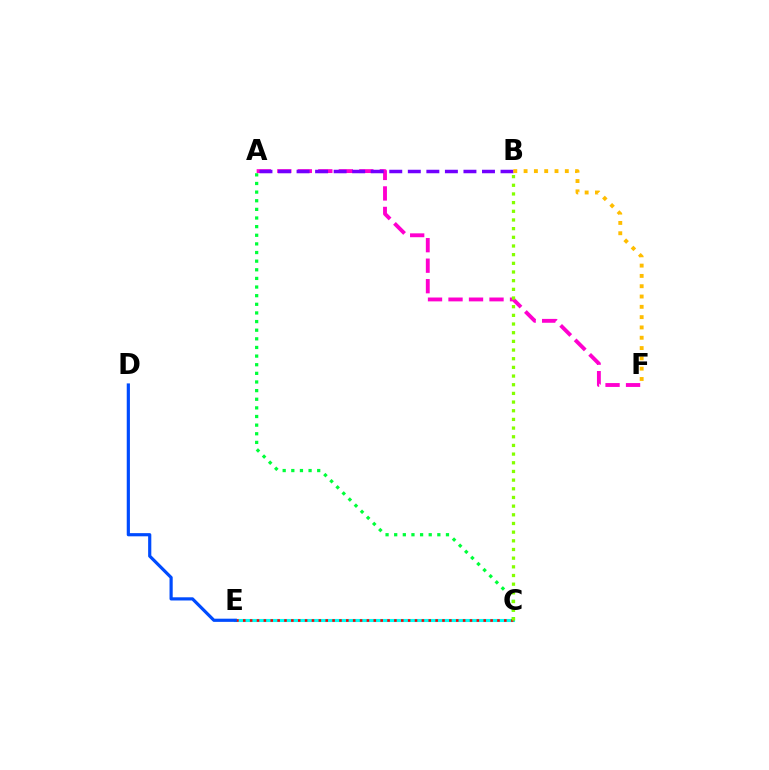{('C', 'E'): [{'color': '#00fff6', 'line_style': 'solid', 'thickness': 2.23}, {'color': '#ff0000', 'line_style': 'dotted', 'thickness': 1.87}], ('A', 'F'): [{'color': '#ff00cf', 'line_style': 'dashed', 'thickness': 2.78}], ('A', 'B'): [{'color': '#7200ff', 'line_style': 'dashed', 'thickness': 2.52}], ('A', 'C'): [{'color': '#00ff39', 'line_style': 'dotted', 'thickness': 2.34}], ('B', 'F'): [{'color': '#ffbd00', 'line_style': 'dotted', 'thickness': 2.8}], ('B', 'C'): [{'color': '#84ff00', 'line_style': 'dotted', 'thickness': 2.36}], ('D', 'E'): [{'color': '#004bff', 'line_style': 'solid', 'thickness': 2.29}]}